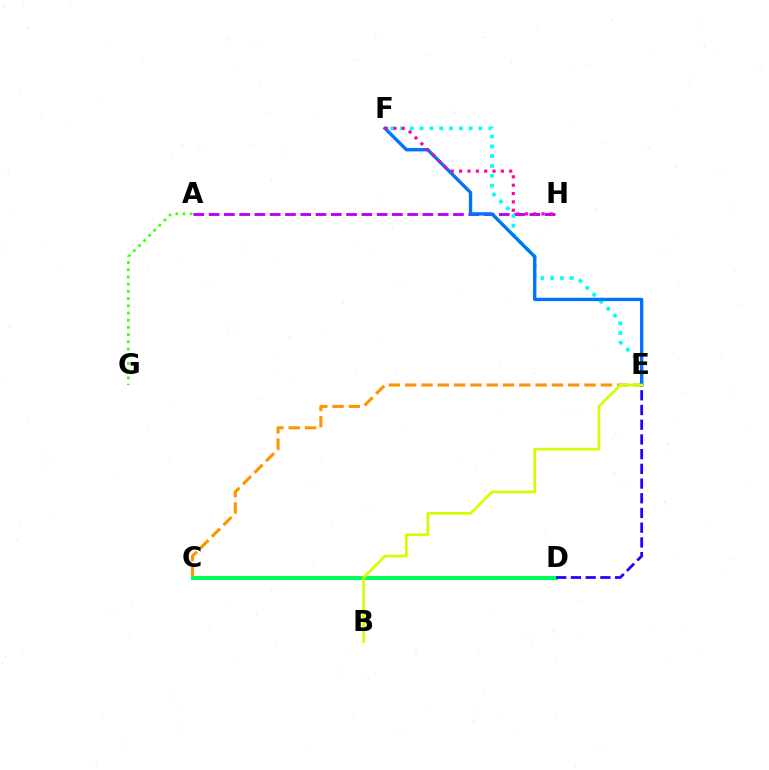{('C', 'E'): [{'color': '#ff9400', 'line_style': 'dashed', 'thickness': 2.21}], ('A', 'H'): [{'color': '#b900ff', 'line_style': 'dashed', 'thickness': 2.07}], ('E', 'F'): [{'color': '#00fff6', 'line_style': 'dotted', 'thickness': 2.67}, {'color': '#0074ff', 'line_style': 'solid', 'thickness': 2.42}], ('C', 'D'): [{'color': '#ff0000', 'line_style': 'dotted', 'thickness': 2.62}, {'color': '#00ff5c', 'line_style': 'solid', 'thickness': 2.88}], ('F', 'H'): [{'color': '#ff00ac', 'line_style': 'dotted', 'thickness': 2.27}], ('D', 'E'): [{'color': '#2500ff', 'line_style': 'dashed', 'thickness': 2.0}], ('B', 'E'): [{'color': '#d1ff00', 'line_style': 'solid', 'thickness': 1.91}], ('A', 'G'): [{'color': '#3dff00', 'line_style': 'dotted', 'thickness': 1.96}]}